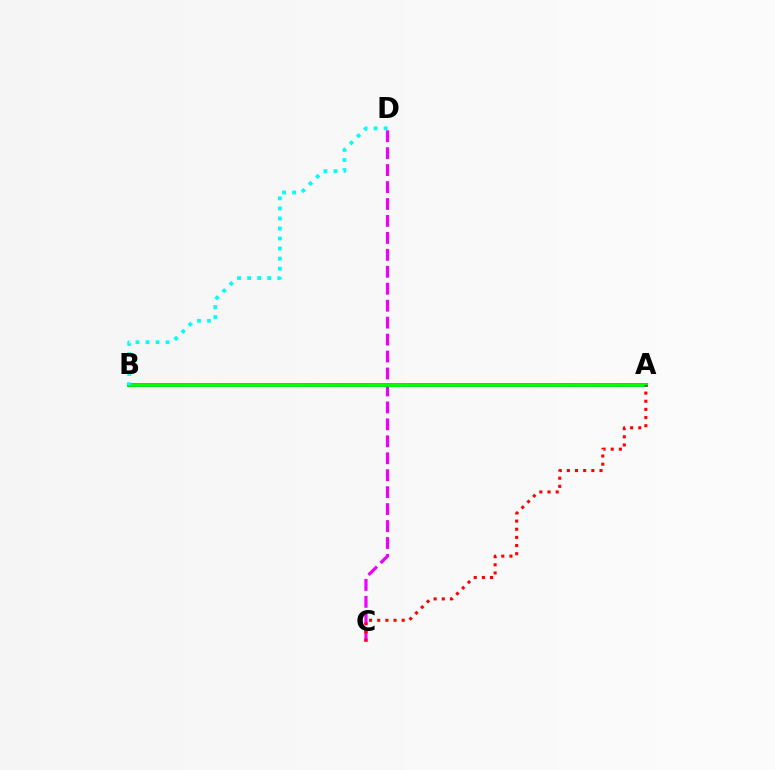{('C', 'D'): [{'color': '#ee00ff', 'line_style': 'dashed', 'thickness': 2.3}], ('A', 'B'): [{'color': '#0010ff', 'line_style': 'solid', 'thickness': 2.74}, {'color': '#fcf500', 'line_style': 'dotted', 'thickness': 1.66}, {'color': '#08ff00', 'line_style': 'solid', 'thickness': 2.69}], ('A', 'C'): [{'color': '#ff0000', 'line_style': 'dotted', 'thickness': 2.22}], ('B', 'D'): [{'color': '#00fff6', 'line_style': 'dotted', 'thickness': 2.73}]}